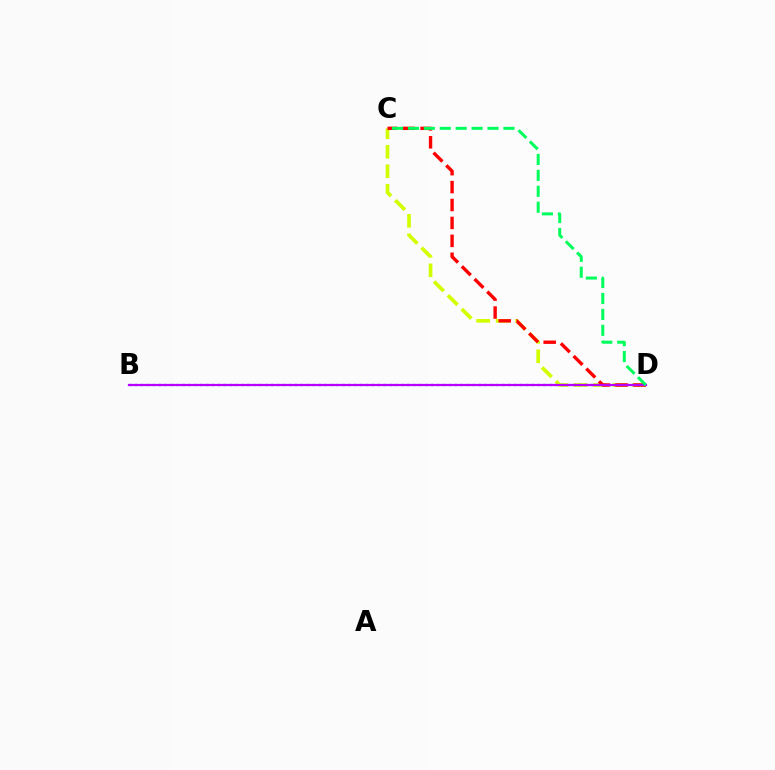{('C', 'D'): [{'color': '#d1ff00', 'line_style': 'dashed', 'thickness': 2.65}, {'color': '#ff0000', 'line_style': 'dashed', 'thickness': 2.43}, {'color': '#00ff5c', 'line_style': 'dashed', 'thickness': 2.16}], ('B', 'D'): [{'color': '#0074ff', 'line_style': 'dotted', 'thickness': 1.61}, {'color': '#b900ff', 'line_style': 'solid', 'thickness': 1.6}]}